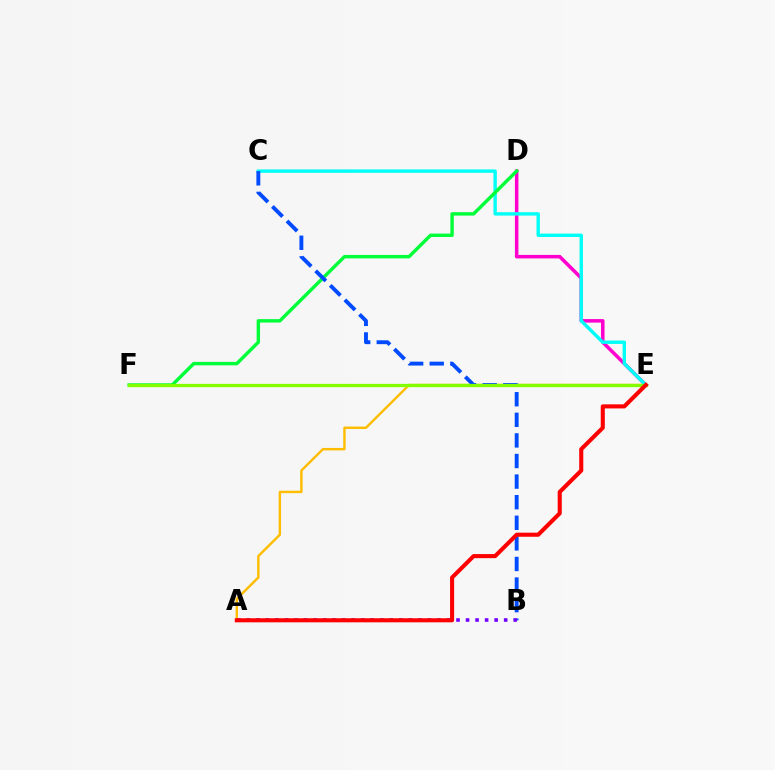{('D', 'E'): [{'color': '#ff00cf', 'line_style': 'solid', 'thickness': 2.53}], ('A', 'E'): [{'color': '#ffbd00', 'line_style': 'solid', 'thickness': 1.74}, {'color': '#ff0000', 'line_style': 'solid', 'thickness': 2.94}], ('C', 'E'): [{'color': '#00fff6', 'line_style': 'solid', 'thickness': 2.44}], ('D', 'F'): [{'color': '#00ff39', 'line_style': 'solid', 'thickness': 2.46}], ('B', 'C'): [{'color': '#004bff', 'line_style': 'dashed', 'thickness': 2.8}], ('E', 'F'): [{'color': '#84ff00', 'line_style': 'solid', 'thickness': 2.36}], ('A', 'B'): [{'color': '#7200ff', 'line_style': 'dotted', 'thickness': 2.59}]}